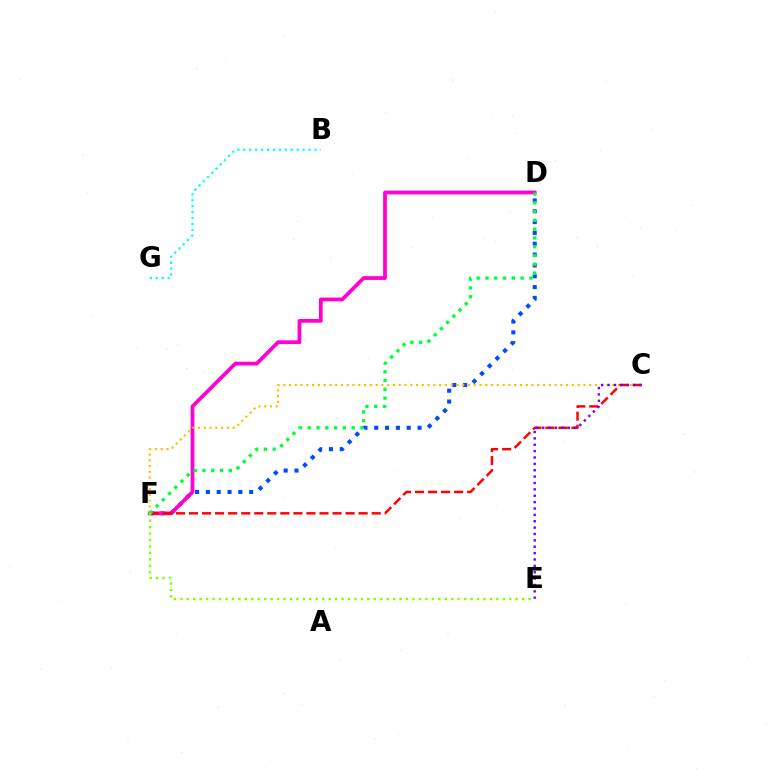{('D', 'F'): [{'color': '#004bff', 'line_style': 'dotted', 'thickness': 2.94}, {'color': '#ff00cf', 'line_style': 'solid', 'thickness': 2.7}, {'color': '#00ff39', 'line_style': 'dotted', 'thickness': 2.39}], ('B', 'G'): [{'color': '#00fff6', 'line_style': 'dotted', 'thickness': 1.61}], ('C', 'F'): [{'color': '#ffbd00', 'line_style': 'dotted', 'thickness': 1.57}, {'color': '#ff0000', 'line_style': 'dashed', 'thickness': 1.77}], ('C', 'E'): [{'color': '#7200ff', 'line_style': 'dotted', 'thickness': 1.73}], ('E', 'F'): [{'color': '#84ff00', 'line_style': 'dotted', 'thickness': 1.75}]}